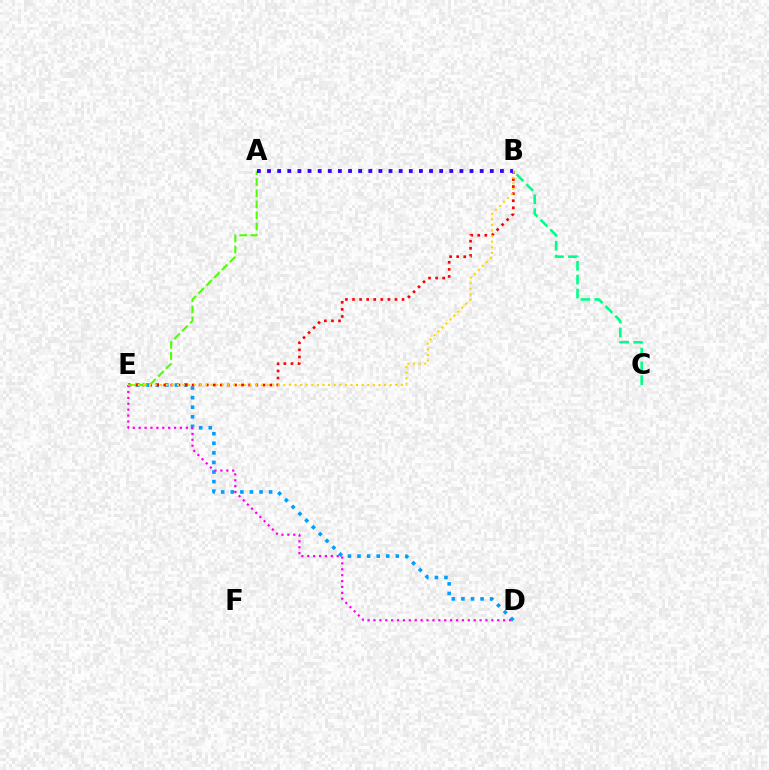{('D', 'E'): [{'color': '#009eff', 'line_style': 'dotted', 'thickness': 2.6}, {'color': '#ff00ed', 'line_style': 'dotted', 'thickness': 1.6}], ('B', 'E'): [{'color': '#ff0000', 'line_style': 'dotted', 'thickness': 1.92}, {'color': '#ffd500', 'line_style': 'dotted', 'thickness': 1.52}], ('A', 'E'): [{'color': '#4fff00', 'line_style': 'dashed', 'thickness': 1.51}], ('A', 'B'): [{'color': '#3700ff', 'line_style': 'dotted', 'thickness': 2.75}], ('B', 'C'): [{'color': '#00ff86', 'line_style': 'dashed', 'thickness': 1.88}]}